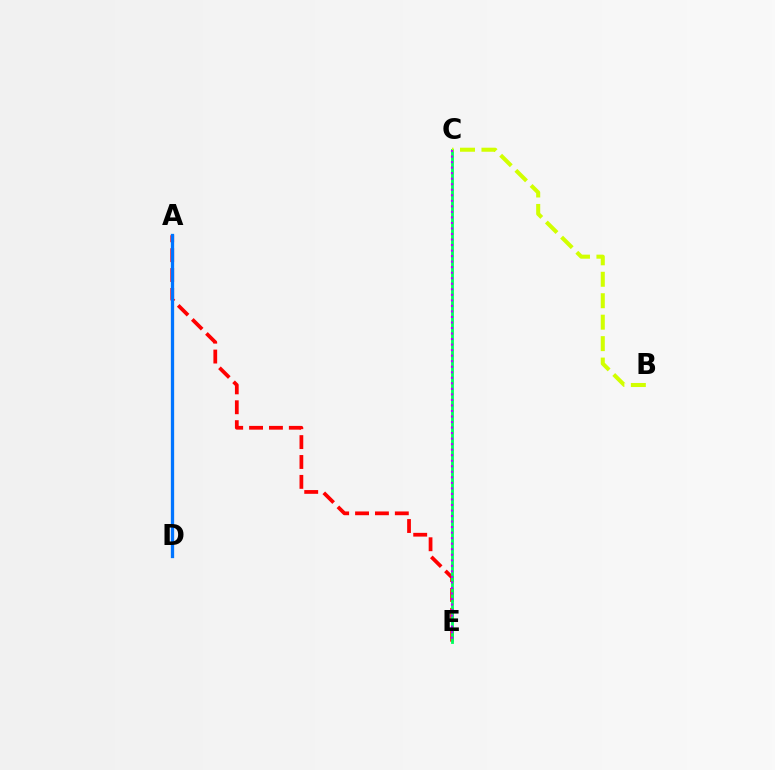{('A', 'E'): [{'color': '#ff0000', 'line_style': 'dashed', 'thickness': 2.7}], ('C', 'E'): [{'color': '#00ff5c', 'line_style': 'solid', 'thickness': 2.04}, {'color': '#b900ff', 'line_style': 'dotted', 'thickness': 1.5}], ('B', 'C'): [{'color': '#d1ff00', 'line_style': 'dashed', 'thickness': 2.91}], ('A', 'D'): [{'color': '#0074ff', 'line_style': 'solid', 'thickness': 2.37}]}